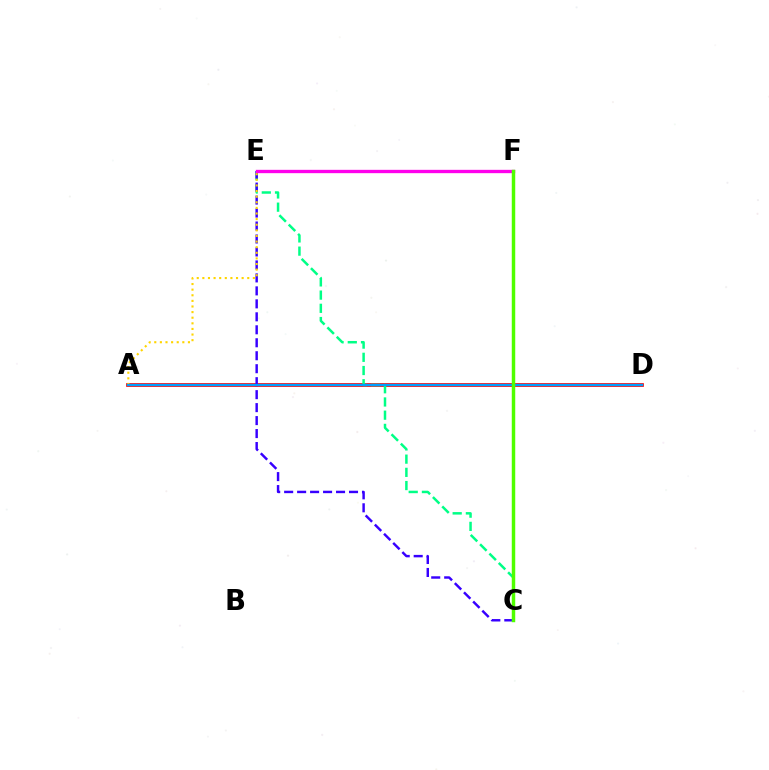{('A', 'D'): [{'color': '#ff0000', 'line_style': 'solid', 'thickness': 2.67}, {'color': '#009eff', 'line_style': 'solid', 'thickness': 1.65}], ('C', 'E'): [{'color': '#00ff86', 'line_style': 'dashed', 'thickness': 1.79}, {'color': '#3700ff', 'line_style': 'dashed', 'thickness': 1.76}], ('E', 'F'): [{'color': '#ff00ed', 'line_style': 'solid', 'thickness': 2.4}], ('A', 'E'): [{'color': '#ffd500', 'line_style': 'dotted', 'thickness': 1.52}], ('C', 'F'): [{'color': '#4fff00', 'line_style': 'solid', 'thickness': 2.49}]}